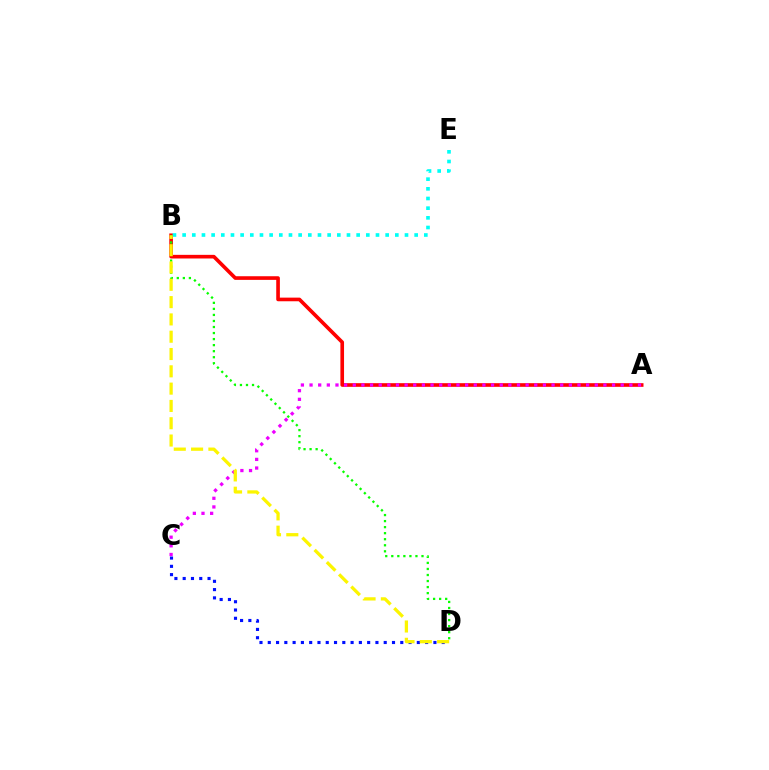{('C', 'D'): [{'color': '#0010ff', 'line_style': 'dotted', 'thickness': 2.25}], ('A', 'B'): [{'color': '#ff0000', 'line_style': 'solid', 'thickness': 2.62}], ('A', 'C'): [{'color': '#ee00ff', 'line_style': 'dotted', 'thickness': 2.35}], ('B', 'E'): [{'color': '#00fff6', 'line_style': 'dotted', 'thickness': 2.63}], ('B', 'D'): [{'color': '#08ff00', 'line_style': 'dotted', 'thickness': 1.64}, {'color': '#fcf500', 'line_style': 'dashed', 'thickness': 2.35}]}